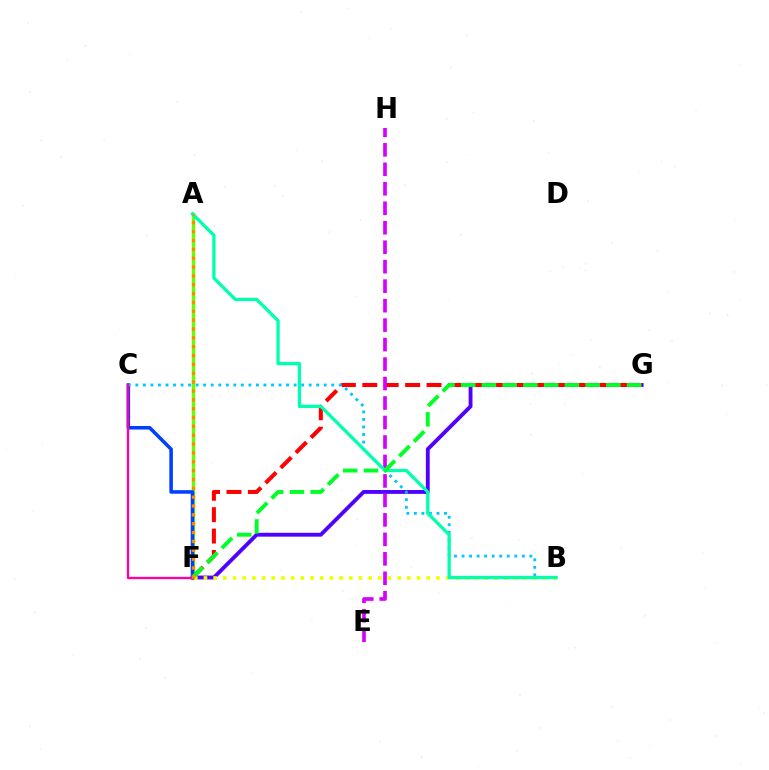{('A', 'F'): [{'color': '#66ff00', 'line_style': 'solid', 'thickness': 2.42}, {'color': '#ff8800', 'line_style': 'dotted', 'thickness': 2.4}], ('F', 'G'): [{'color': '#4f00ff', 'line_style': 'solid', 'thickness': 2.77}, {'color': '#ff0000', 'line_style': 'dashed', 'thickness': 2.91}, {'color': '#00ff27', 'line_style': 'dashed', 'thickness': 2.82}], ('C', 'F'): [{'color': '#003fff', 'line_style': 'solid', 'thickness': 2.56}, {'color': '#ff00a0', 'line_style': 'solid', 'thickness': 1.68}], ('E', 'H'): [{'color': '#d600ff', 'line_style': 'dashed', 'thickness': 2.65}], ('B', 'F'): [{'color': '#eeff00', 'line_style': 'dotted', 'thickness': 2.63}], ('B', 'C'): [{'color': '#00c7ff', 'line_style': 'dotted', 'thickness': 2.05}], ('A', 'B'): [{'color': '#00ffaf', 'line_style': 'solid', 'thickness': 2.38}]}